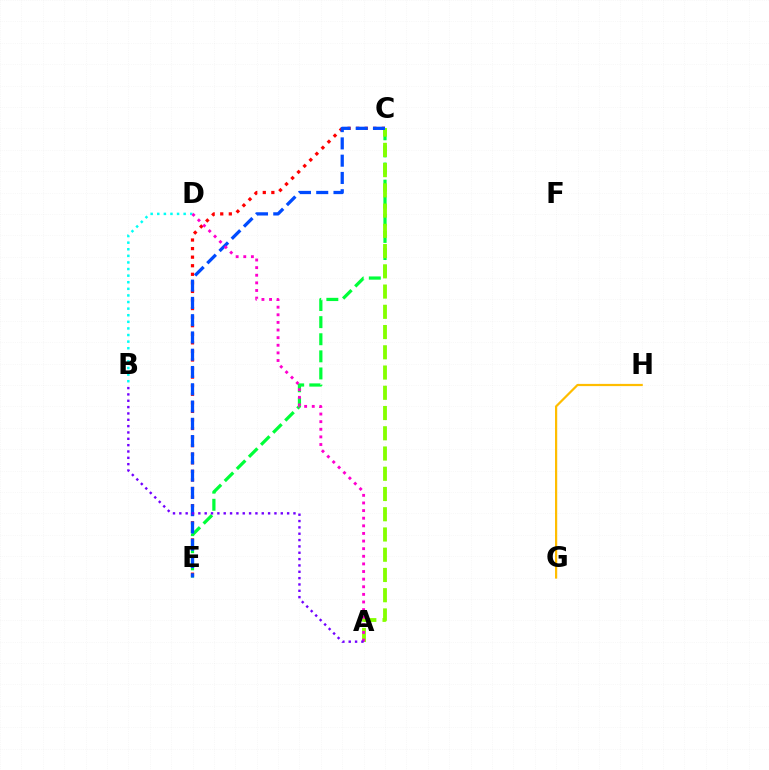{('C', 'E'): [{'color': '#ff0000', 'line_style': 'dotted', 'thickness': 2.33}, {'color': '#00ff39', 'line_style': 'dashed', 'thickness': 2.32}, {'color': '#004bff', 'line_style': 'dashed', 'thickness': 2.35}], ('G', 'H'): [{'color': '#ffbd00', 'line_style': 'solid', 'thickness': 1.6}], ('B', 'D'): [{'color': '#00fff6', 'line_style': 'dotted', 'thickness': 1.79}], ('A', 'C'): [{'color': '#84ff00', 'line_style': 'dashed', 'thickness': 2.75}], ('A', 'D'): [{'color': '#ff00cf', 'line_style': 'dotted', 'thickness': 2.07}], ('A', 'B'): [{'color': '#7200ff', 'line_style': 'dotted', 'thickness': 1.72}]}